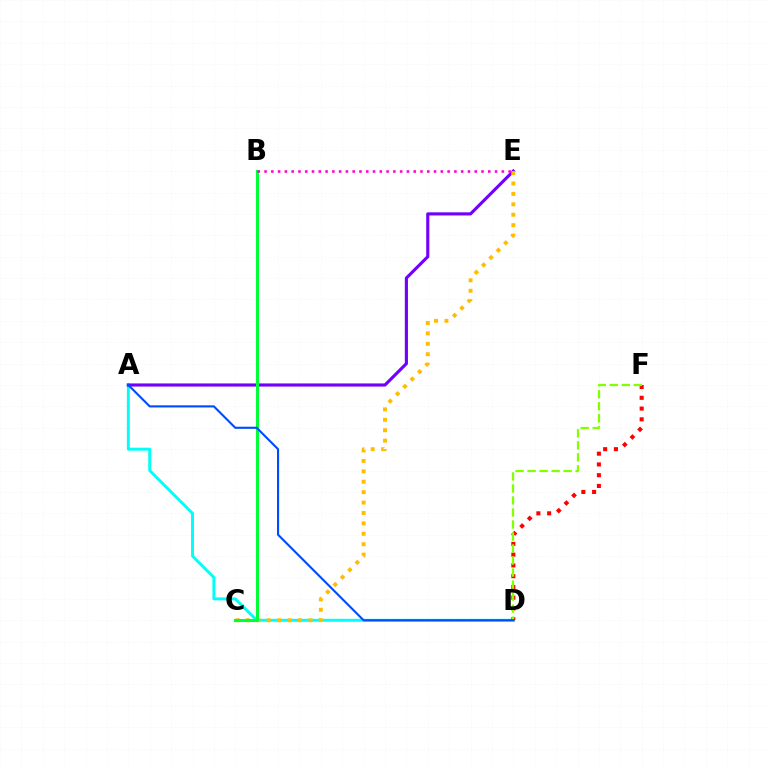{('A', 'D'): [{'color': '#00fff6', 'line_style': 'solid', 'thickness': 2.12}, {'color': '#004bff', 'line_style': 'solid', 'thickness': 1.52}], ('D', 'F'): [{'color': '#ff0000', 'line_style': 'dotted', 'thickness': 2.92}, {'color': '#84ff00', 'line_style': 'dashed', 'thickness': 1.63}], ('A', 'E'): [{'color': '#7200ff', 'line_style': 'solid', 'thickness': 2.26}], ('C', 'E'): [{'color': '#ffbd00', 'line_style': 'dotted', 'thickness': 2.83}], ('B', 'C'): [{'color': '#00ff39', 'line_style': 'solid', 'thickness': 2.21}], ('B', 'E'): [{'color': '#ff00cf', 'line_style': 'dotted', 'thickness': 1.84}]}